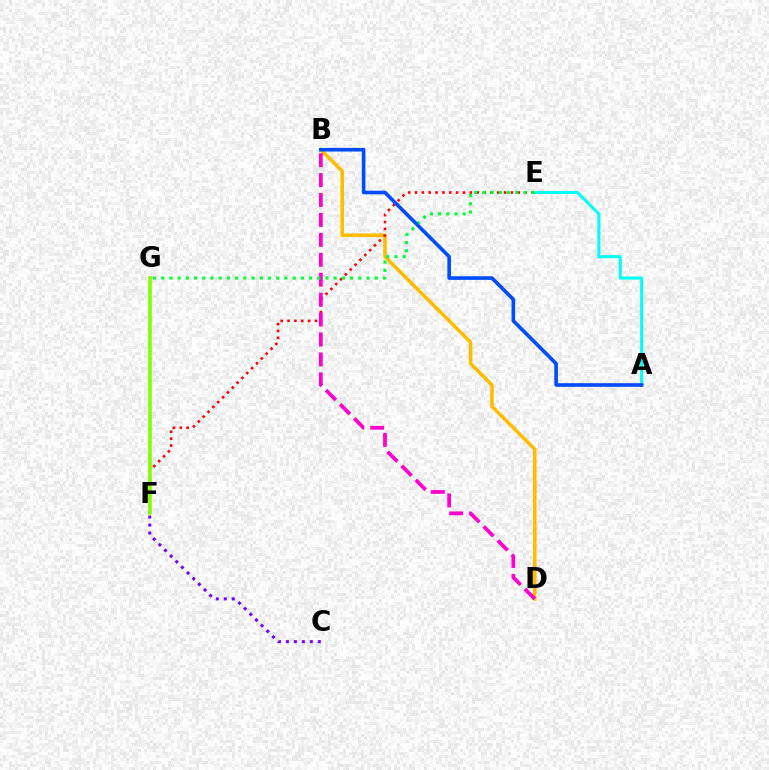{('B', 'D'): [{'color': '#ffbd00', 'line_style': 'solid', 'thickness': 2.6}, {'color': '#ff00cf', 'line_style': 'dashed', 'thickness': 2.71}], ('E', 'F'): [{'color': '#ff0000', 'line_style': 'dotted', 'thickness': 1.86}], ('A', 'E'): [{'color': '#00fff6', 'line_style': 'solid', 'thickness': 2.19}], ('E', 'G'): [{'color': '#00ff39', 'line_style': 'dotted', 'thickness': 2.23}], ('A', 'B'): [{'color': '#004bff', 'line_style': 'solid', 'thickness': 2.61}], ('C', 'F'): [{'color': '#7200ff', 'line_style': 'dotted', 'thickness': 2.17}], ('F', 'G'): [{'color': '#84ff00', 'line_style': 'solid', 'thickness': 2.61}]}